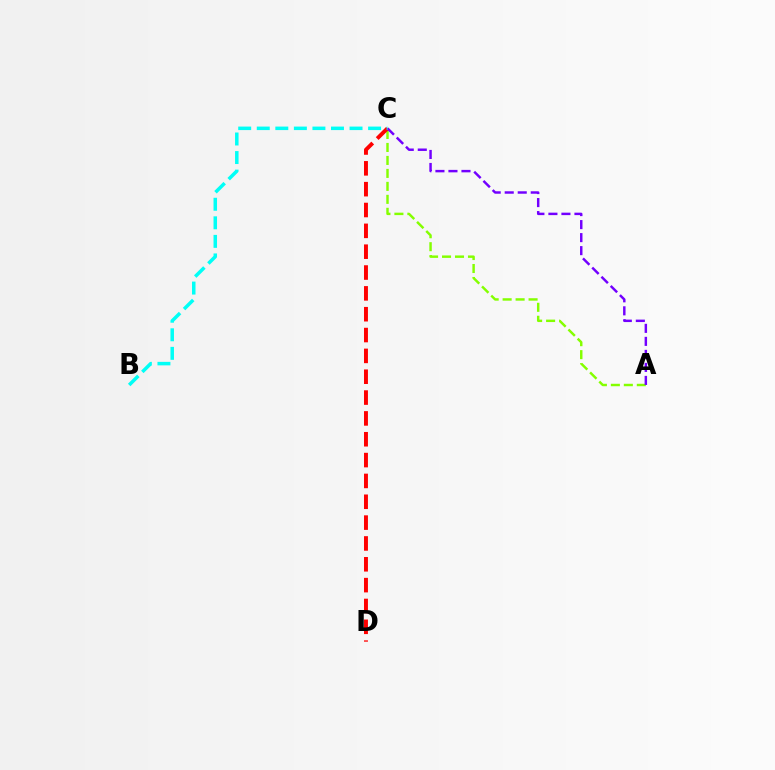{('A', 'C'): [{'color': '#84ff00', 'line_style': 'dashed', 'thickness': 1.76}, {'color': '#7200ff', 'line_style': 'dashed', 'thickness': 1.77}], ('C', 'D'): [{'color': '#ff0000', 'line_style': 'dashed', 'thickness': 2.83}], ('B', 'C'): [{'color': '#00fff6', 'line_style': 'dashed', 'thickness': 2.52}]}